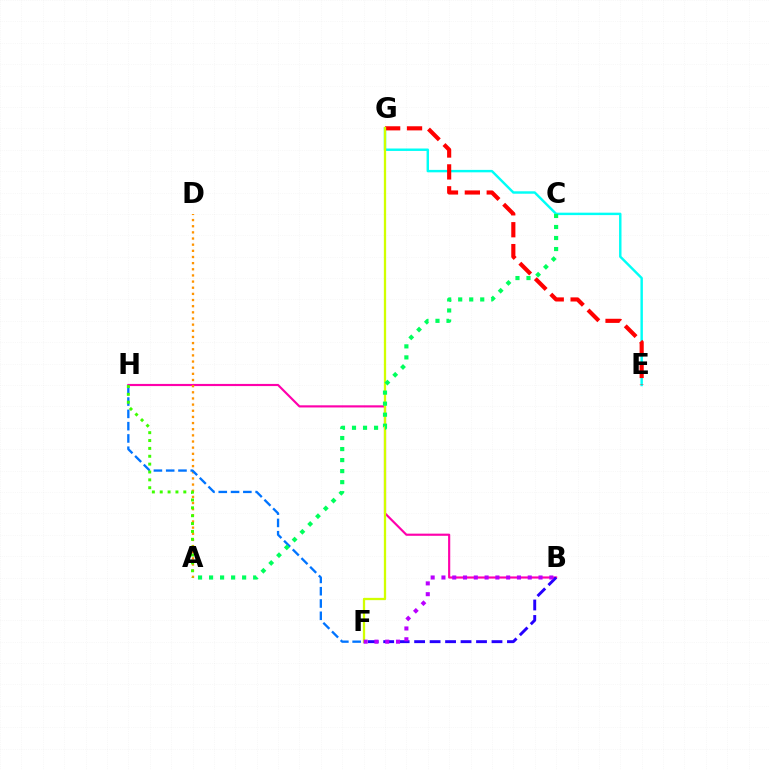{('B', 'H'): [{'color': '#ff00ac', 'line_style': 'solid', 'thickness': 1.55}], ('A', 'D'): [{'color': '#ff9400', 'line_style': 'dotted', 'thickness': 1.67}], ('B', 'F'): [{'color': '#2500ff', 'line_style': 'dashed', 'thickness': 2.1}, {'color': '#b900ff', 'line_style': 'dotted', 'thickness': 2.93}], ('F', 'H'): [{'color': '#0074ff', 'line_style': 'dashed', 'thickness': 1.67}], ('A', 'H'): [{'color': '#3dff00', 'line_style': 'dotted', 'thickness': 2.14}], ('E', 'G'): [{'color': '#00fff6', 'line_style': 'solid', 'thickness': 1.75}, {'color': '#ff0000', 'line_style': 'dashed', 'thickness': 2.97}], ('F', 'G'): [{'color': '#d1ff00', 'line_style': 'solid', 'thickness': 1.65}], ('A', 'C'): [{'color': '#00ff5c', 'line_style': 'dotted', 'thickness': 3.0}]}